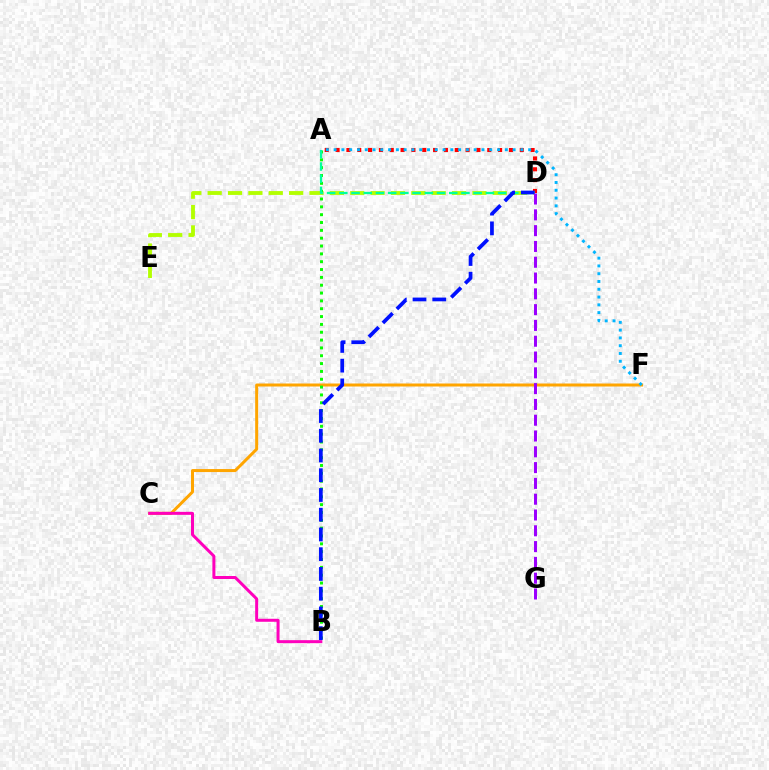{('A', 'D'): [{'color': '#ff0000', 'line_style': 'dotted', 'thickness': 2.94}, {'color': '#00ff9d', 'line_style': 'dashed', 'thickness': 1.66}], ('C', 'F'): [{'color': '#ffa500', 'line_style': 'solid', 'thickness': 2.16}], ('D', 'E'): [{'color': '#b3ff00', 'line_style': 'dashed', 'thickness': 2.77}], ('A', 'B'): [{'color': '#08ff00', 'line_style': 'dotted', 'thickness': 2.13}], ('B', 'C'): [{'color': '#ff00bd', 'line_style': 'solid', 'thickness': 2.16}], ('A', 'F'): [{'color': '#00b5ff', 'line_style': 'dotted', 'thickness': 2.11}], ('B', 'D'): [{'color': '#0010ff', 'line_style': 'dashed', 'thickness': 2.68}], ('D', 'G'): [{'color': '#9b00ff', 'line_style': 'dashed', 'thickness': 2.15}]}